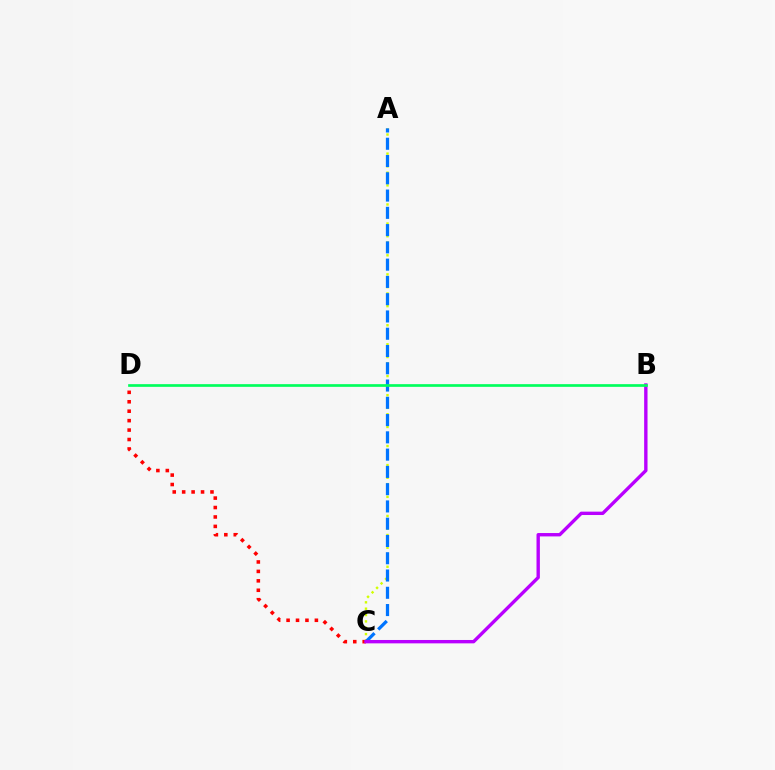{('A', 'C'): [{'color': '#d1ff00', 'line_style': 'dotted', 'thickness': 1.73}, {'color': '#0074ff', 'line_style': 'dashed', 'thickness': 2.35}], ('C', 'D'): [{'color': '#ff0000', 'line_style': 'dotted', 'thickness': 2.56}], ('B', 'C'): [{'color': '#b900ff', 'line_style': 'solid', 'thickness': 2.43}], ('B', 'D'): [{'color': '#00ff5c', 'line_style': 'solid', 'thickness': 1.93}]}